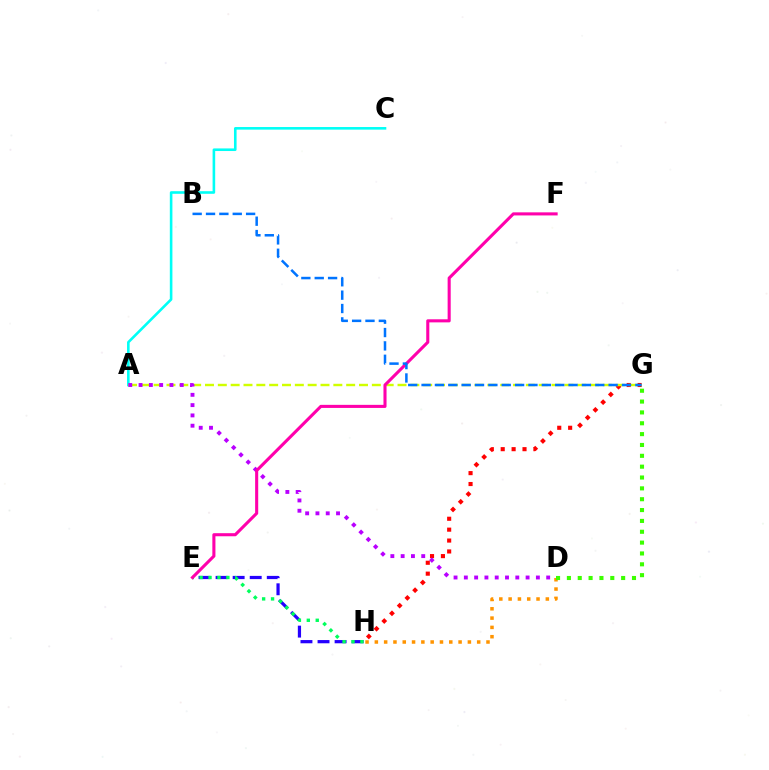{('D', 'H'): [{'color': '#ff9400', 'line_style': 'dotted', 'thickness': 2.53}], ('E', 'H'): [{'color': '#2500ff', 'line_style': 'dashed', 'thickness': 2.32}, {'color': '#00ff5c', 'line_style': 'dotted', 'thickness': 2.42}], ('A', 'C'): [{'color': '#00fff6', 'line_style': 'solid', 'thickness': 1.87}], ('G', 'H'): [{'color': '#ff0000', 'line_style': 'dotted', 'thickness': 2.96}], ('A', 'G'): [{'color': '#d1ff00', 'line_style': 'dashed', 'thickness': 1.74}], ('A', 'D'): [{'color': '#b900ff', 'line_style': 'dotted', 'thickness': 2.8}], ('D', 'G'): [{'color': '#3dff00', 'line_style': 'dotted', 'thickness': 2.95}], ('E', 'F'): [{'color': '#ff00ac', 'line_style': 'solid', 'thickness': 2.22}], ('B', 'G'): [{'color': '#0074ff', 'line_style': 'dashed', 'thickness': 1.82}]}